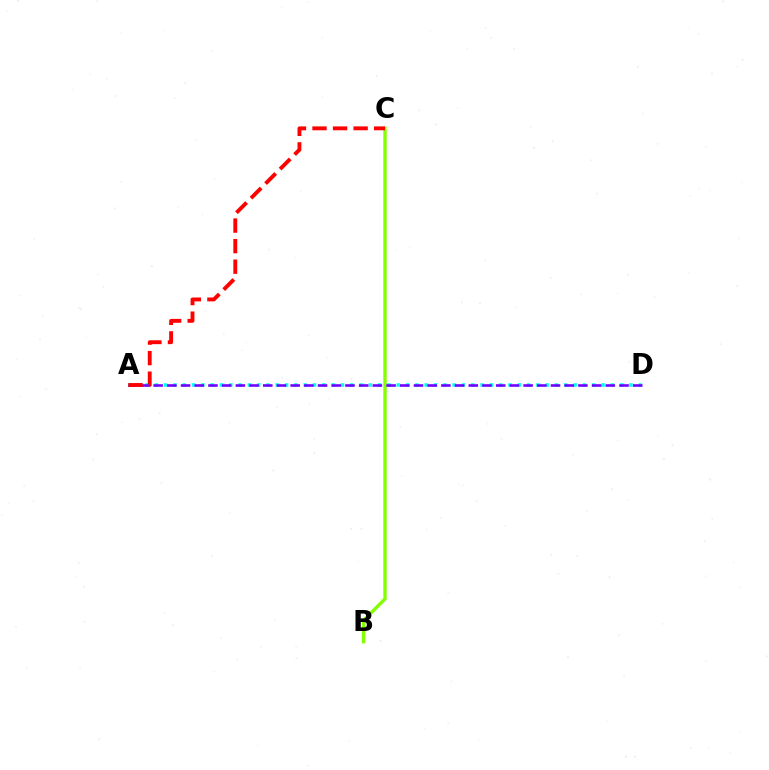{('A', 'D'): [{'color': '#00fff6', 'line_style': 'dotted', 'thickness': 2.53}, {'color': '#7200ff', 'line_style': 'dashed', 'thickness': 1.86}], ('B', 'C'): [{'color': '#84ff00', 'line_style': 'solid', 'thickness': 2.43}], ('A', 'C'): [{'color': '#ff0000', 'line_style': 'dashed', 'thickness': 2.79}]}